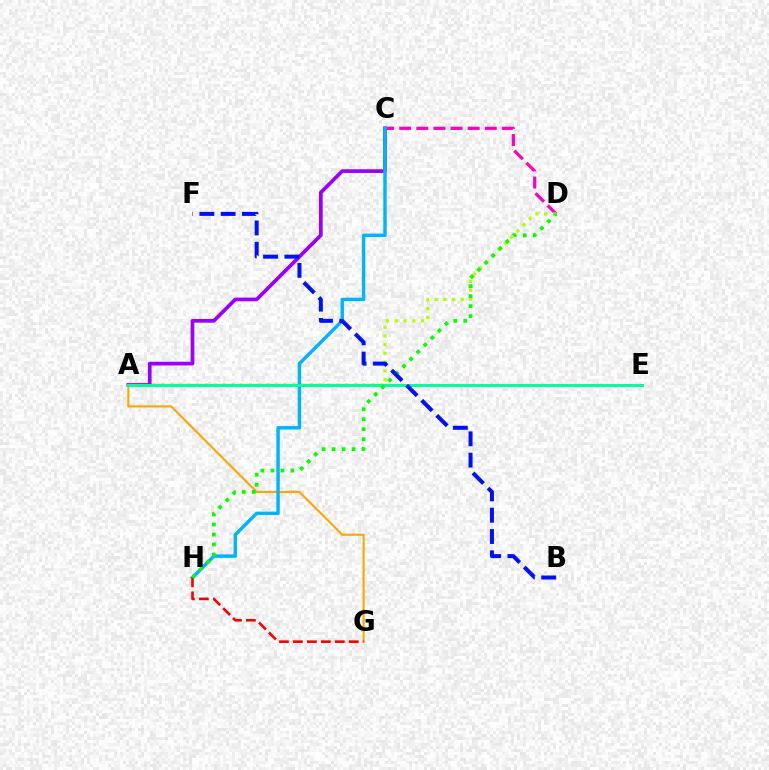{('C', 'D'): [{'color': '#ff00bd', 'line_style': 'dashed', 'thickness': 2.33}], ('A', 'G'): [{'color': '#ffa500', 'line_style': 'solid', 'thickness': 1.52}], ('A', 'D'): [{'color': '#b3ff00', 'line_style': 'dotted', 'thickness': 2.38}], ('A', 'C'): [{'color': '#9b00ff', 'line_style': 'solid', 'thickness': 2.68}], ('C', 'H'): [{'color': '#00b5ff', 'line_style': 'solid', 'thickness': 2.48}], ('A', 'E'): [{'color': '#00ff9d', 'line_style': 'solid', 'thickness': 2.13}], ('G', 'H'): [{'color': '#ff0000', 'line_style': 'dashed', 'thickness': 1.9}], ('D', 'H'): [{'color': '#08ff00', 'line_style': 'dotted', 'thickness': 2.72}], ('B', 'F'): [{'color': '#0010ff', 'line_style': 'dashed', 'thickness': 2.89}]}